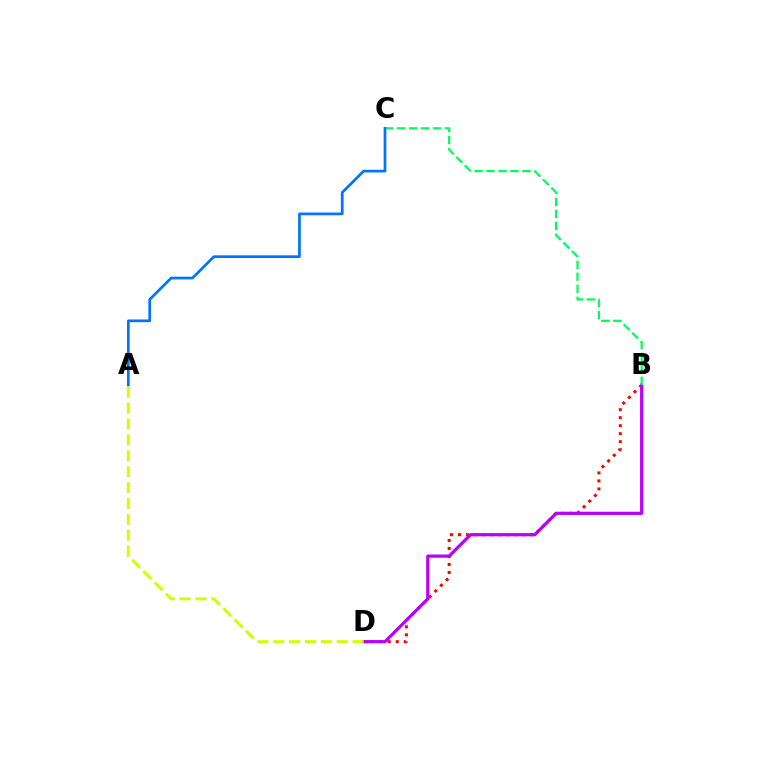{('B', 'D'): [{'color': '#ff0000', 'line_style': 'dotted', 'thickness': 2.18}, {'color': '#b900ff', 'line_style': 'solid', 'thickness': 2.31}], ('B', 'C'): [{'color': '#00ff5c', 'line_style': 'dashed', 'thickness': 1.63}], ('A', 'C'): [{'color': '#0074ff', 'line_style': 'solid', 'thickness': 1.95}], ('A', 'D'): [{'color': '#d1ff00', 'line_style': 'dashed', 'thickness': 2.16}]}